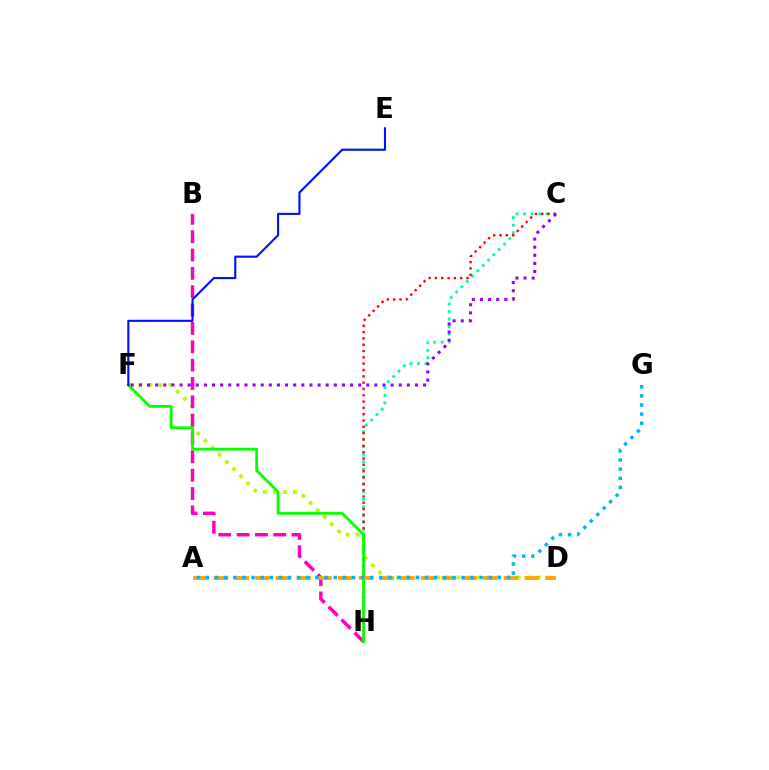{('C', 'H'): [{'color': '#00ff9d', 'line_style': 'dotted', 'thickness': 2.04}, {'color': '#ff0000', 'line_style': 'dotted', 'thickness': 1.72}], ('D', 'F'): [{'color': '#b3ff00', 'line_style': 'dotted', 'thickness': 2.74}], ('B', 'H'): [{'color': '#ff00bd', 'line_style': 'dashed', 'thickness': 2.49}], ('F', 'H'): [{'color': '#08ff00', 'line_style': 'solid', 'thickness': 2.03}], ('C', 'F'): [{'color': '#9b00ff', 'line_style': 'dotted', 'thickness': 2.21}], ('A', 'D'): [{'color': '#ffa500', 'line_style': 'dashed', 'thickness': 2.81}], ('E', 'F'): [{'color': '#0010ff', 'line_style': 'solid', 'thickness': 1.52}], ('A', 'G'): [{'color': '#00b5ff', 'line_style': 'dotted', 'thickness': 2.48}]}